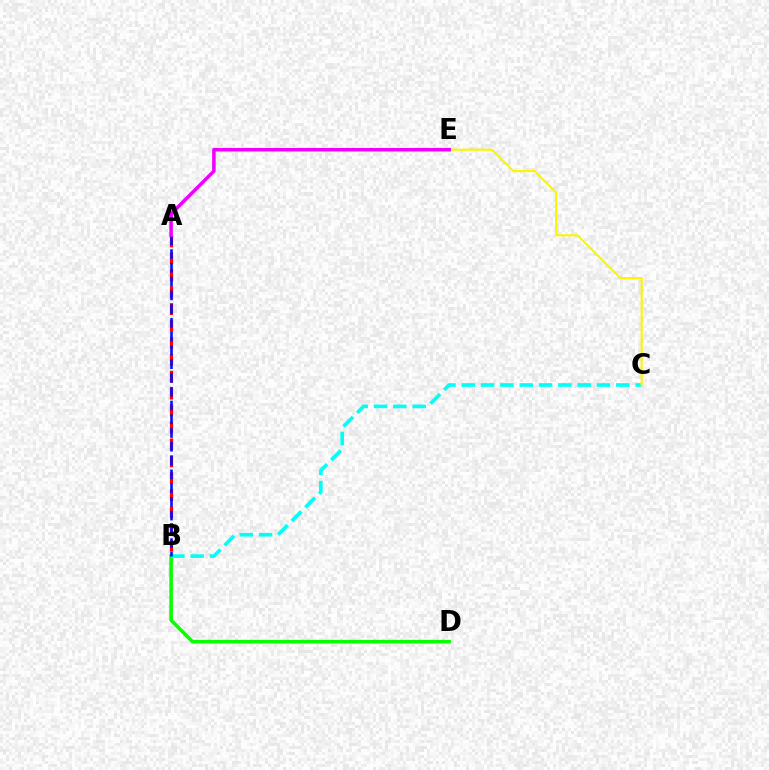{('B', 'D'): [{'color': '#08ff00', 'line_style': 'solid', 'thickness': 2.57}], ('A', 'B'): [{'color': '#ff0000', 'line_style': 'dashed', 'thickness': 2.3}, {'color': '#0010ff', 'line_style': 'dashed', 'thickness': 1.87}], ('B', 'C'): [{'color': '#00fff6', 'line_style': 'dashed', 'thickness': 2.62}], ('C', 'E'): [{'color': '#fcf500', 'line_style': 'solid', 'thickness': 1.52}], ('A', 'E'): [{'color': '#ee00ff', 'line_style': 'solid', 'thickness': 2.54}]}